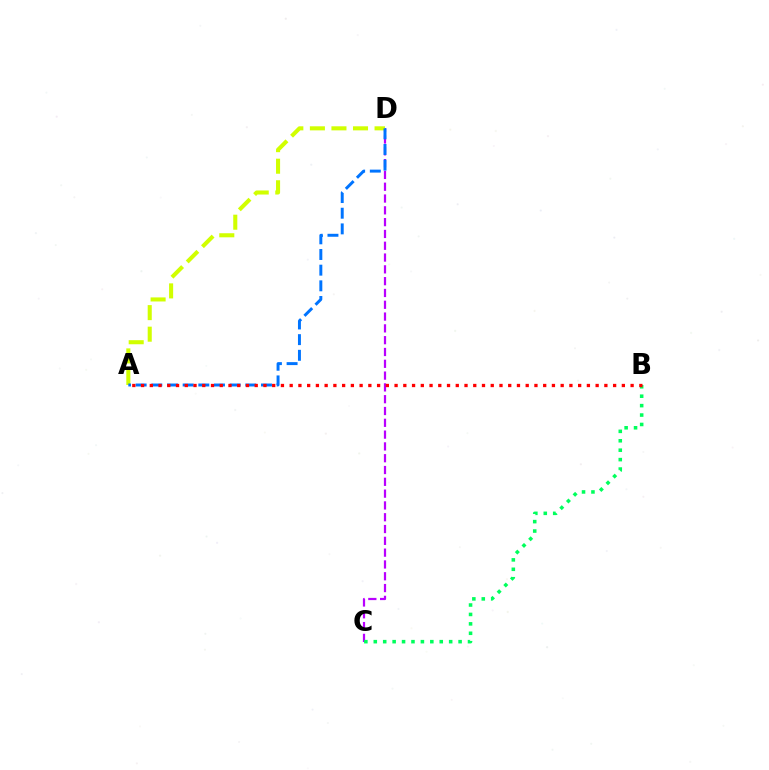{('C', 'D'): [{'color': '#b900ff', 'line_style': 'dashed', 'thickness': 1.6}], ('A', 'D'): [{'color': '#d1ff00', 'line_style': 'dashed', 'thickness': 2.93}, {'color': '#0074ff', 'line_style': 'dashed', 'thickness': 2.13}], ('B', 'C'): [{'color': '#00ff5c', 'line_style': 'dotted', 'thickness': 2.56}], ('A', 'B'): [{'color': '#ff0000', 'line_style': 'dotted', 'thickness': 2.38}]}